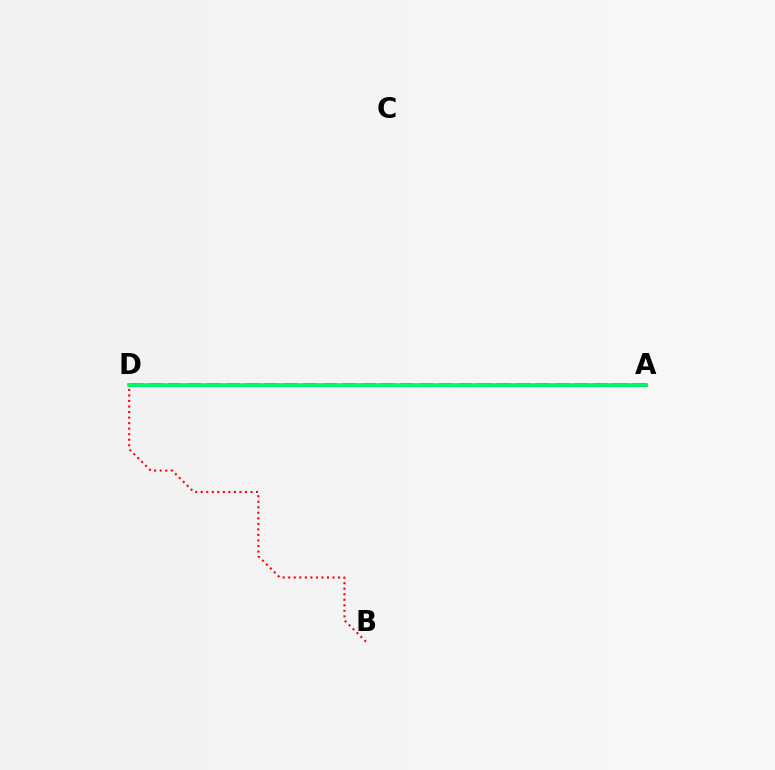{('B', 'D'): [{'color': '#ff0000', 'line_style': 'dotted', 'thickness': 1.5}], ('A', 'D'): [{'color': '#d1ff00', 'line_style': 'solid', 'thickness': 2.87}, {'color': '#b900ff', 'line_style': 'dashed', 'thickness': 2.63}, {'color': '#0074ff', 'line_style': 'solid', 'thickness': 2.01}, {'color': '#00ff5c', 'line_style': 'solid', 'thickness': 2.58}]}